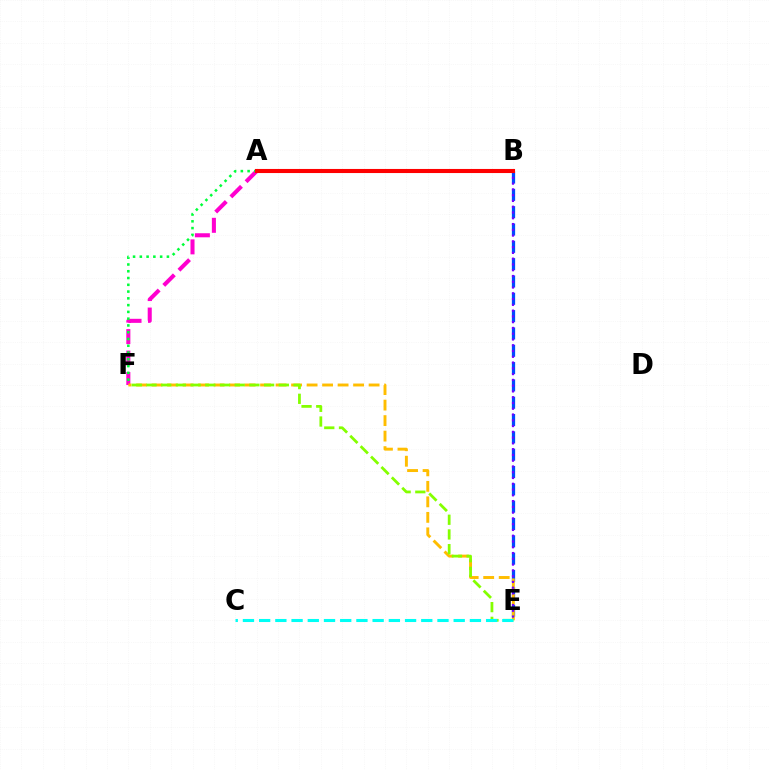{('B', 'E'): [{'color': '#004bff', 'line_style': 'dashed', 'thickness': 2.35}, {'color': '#7200ff', 'line_style': 'dotted', 'thickness': 1.57}], ('A', 'F'): [{'color': '#ff00cf', 'line_style': 'dashed', 'thickness': 2.92}, {'color': '#00ff39', 'line_style': 'dotted', 'thickness': 1.84}], ('E', 'F'): [{'color': '#ffbd00', 'line_style': 'dashed', 'thickness': 2.11}, {'color': '#84ff00', 'line_style': 'dashed', 'thickness': 2.0}], ('A', 'B'): [{'color': '#ff0000', 'line_style': 'solid', 'thickness': 2.94}], ('C', 'E'): [{'color': '#00fff6', 'line_style': 'dashed', 'thickness': 2.2}]}